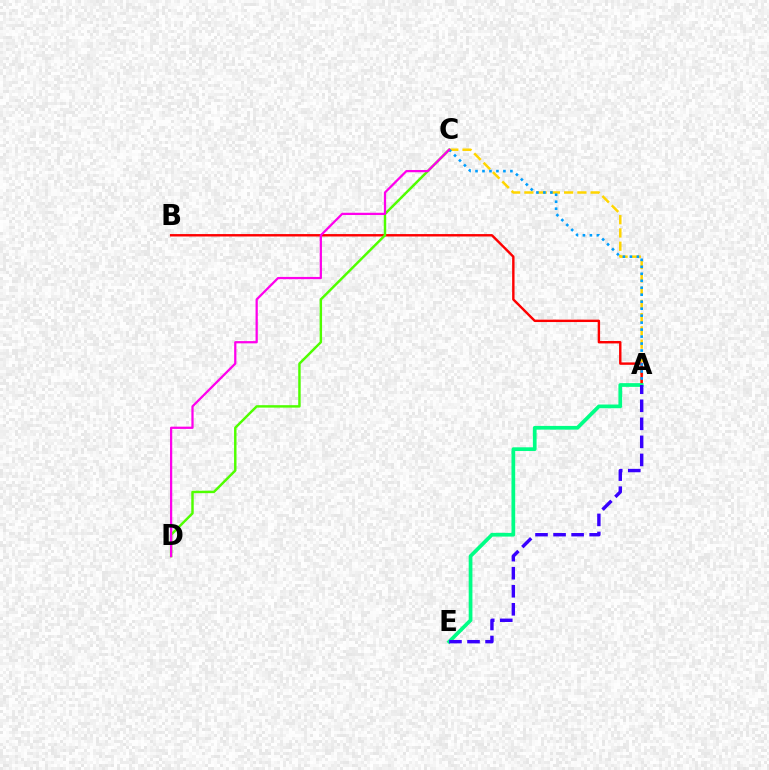{('A', 'C'): [{'color': '#ffd500', 'line_style': 'dashed', 'thickness': 1.8}, {'color': '#009eff', 'line_style': 'dotted', 'thickness': 1.9}], ('A', 'B'): [{'color': '#ff0000', 'line_style': 'solid', 'thickness': 1.74}], ('C', 'D'): [{'color': '#4fff00', 'line_style': 'solid', 'thickness': 1.76}, {'color': '#ff00ed', 'line_style': 'solid', 'thickness': 1.62}], ('A', 'E'): [{'color': '#00ff86', 'line_style': 'solid', 'thickness': 2.68}, {'color': '#3700ff', 'line_style': 'dashed', 'thickness': 2.45}]}